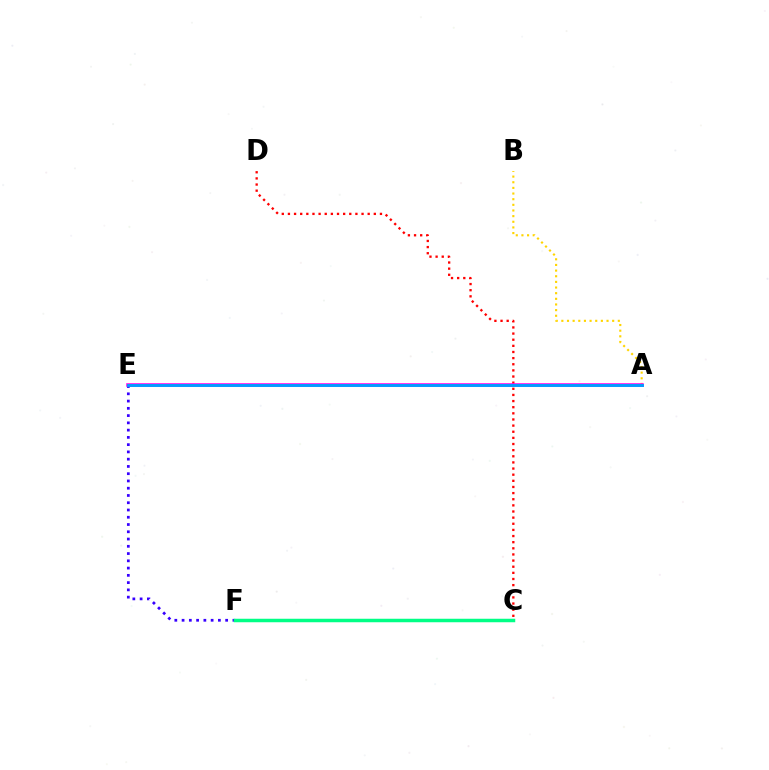{('C', 'D'): [{'color': '#ff0000', 'line_style': 'dotted', 'thickness': 1.67}], ('A', 'B'): [{'color': '#ffd500', 'line_style': 'dotted', 'thickness': 1.53}], ('E', 'F'): [{'color': '#3700ff', 'line_style': 'dotted', 'thickness': 1.97}], ('A', 'E'): [{'color': '#ff00ed', 'line_style': 'solid', 'thickness': 2.56}, {'color': '#009eff', 'line_style': 'solid', 'thickness': 2.08}], ('C', 'F'): [{'color': '#4fff00', 'line_style': 'solid', 'thickness': 1.89}, {'color': '#00ff86', 'line_style': 'solid', 'thickness': 2.51}]}